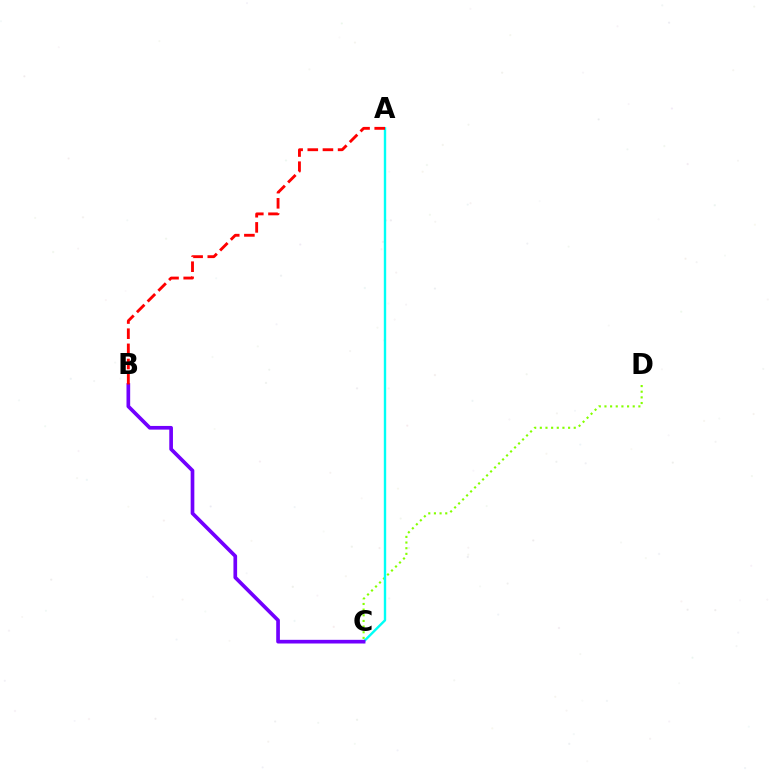{('C', 'D'): [{'color': '#84ff00', 'line_style': 'dotted', 'thickness': 1.54}], ('A', 'C'): [{'color': '#00fff6', 'line_style': 'solid', 'thickness': 1.72}], ('B', 'C'): [{'color': '#7200ff', 'line_style': 'solid', 'thickness': 2.65}], ('A', 'B'): [{'color': '#ff0000', 'line_style': 'dashed', 'thickness': 2.06}]}